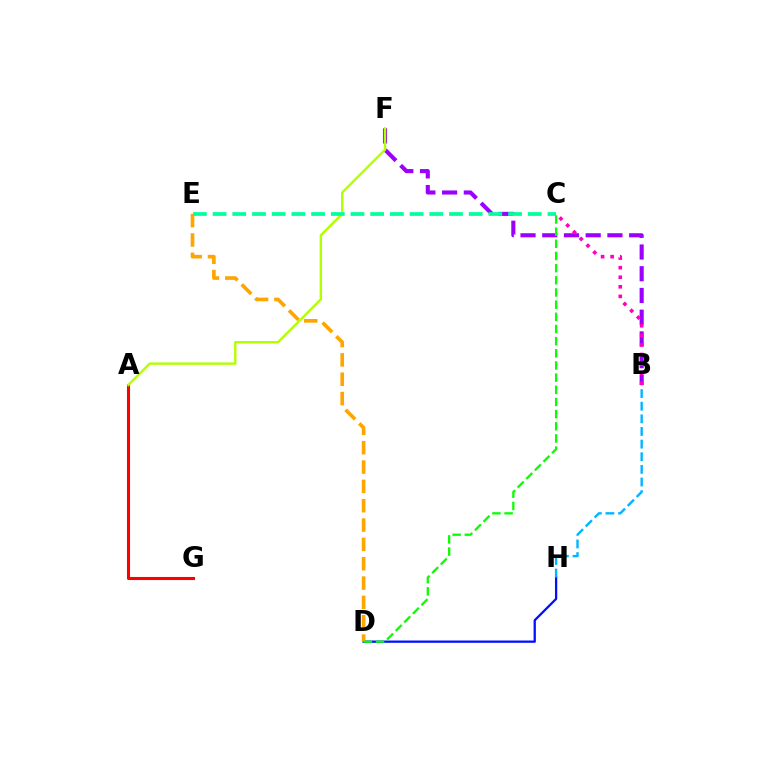{('B', 'F'): [{'color': '#9b00ff', 'line_style': 'dashed', 'thickness': 2.95}], ('D', 'H'): [{'color': '#0010ff', 'line_style': 'solid', 'thickness': 1.65}], ('B', 'C'): [{'color': '#ff00bd', 'line_style': 'dotted', 'thickness': 2.6}], ('D', 'E'): [{'color': '#ffa500', 'line_style': 'dashed', 'thickness': 2.63}], ('A', 'G'): [{'color': '#ff0000', 'line_style': 'solid', 'thickness': 2.22}], ('B', 'H'): [{'color': '#00b5ff', 'line_style': 'dashed', 'thickness': 1.72}], ('A', 'F'): [{'color': '#b3ff00', 'line_style': 'solid', 'thickness': 1.73}], ('C', 'E'): [{'color': '#00ff9d', 'line_style': 'dashed', 'thickness': 2.68}], ('C', 'D'): [{'color': '#08ff00', 'line_style': 'dashed', 'thickness': 1.65}]}